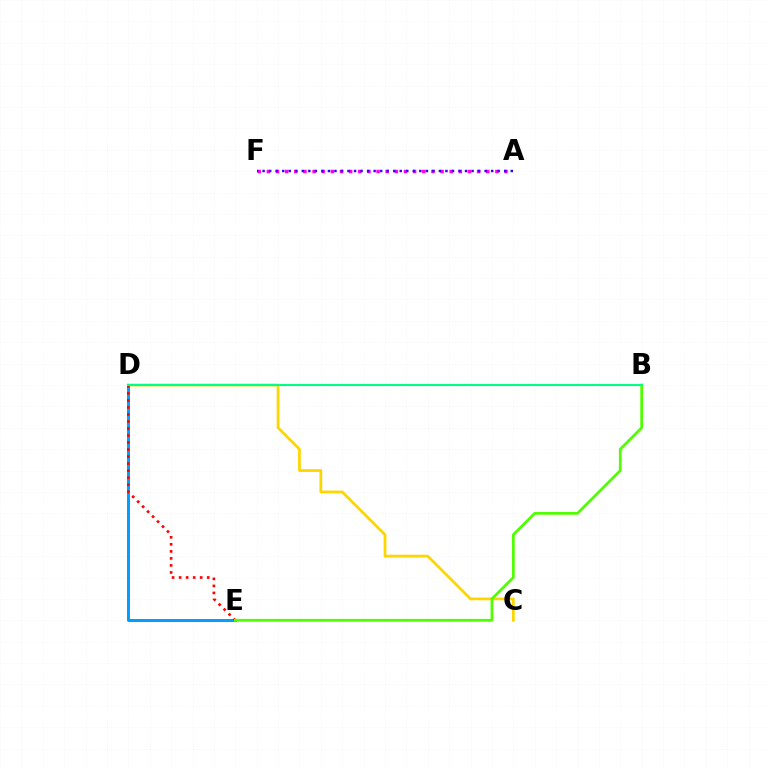{('D', 'E'): [{'color': '#009eff', 'line_style': 'solid', 'thickness': 2.14}, {'color': '#ff0000', 'line_style': 'dotted', 'thickness': 1.91}], ('C', 'D'): [{'color': '#ffd500', 'line_style': 'solid', 'thickness': 1.98}], ('A', 'F'): [{'color': '#ff00ed', 'line_style': 'dotted', 'thickness': 2.48}, {'color': '#3700ff', 'line_style': 'dotted', 'thickness': 1.77}], ('B', 'E'): [{'color': '#4fff00', 'line_style': 'solid', 'thickness': 1.99}], ('B', 'D'): [{'color': '#00ff86', 'line_style': 'solid', 'thickness': 1.51}]}